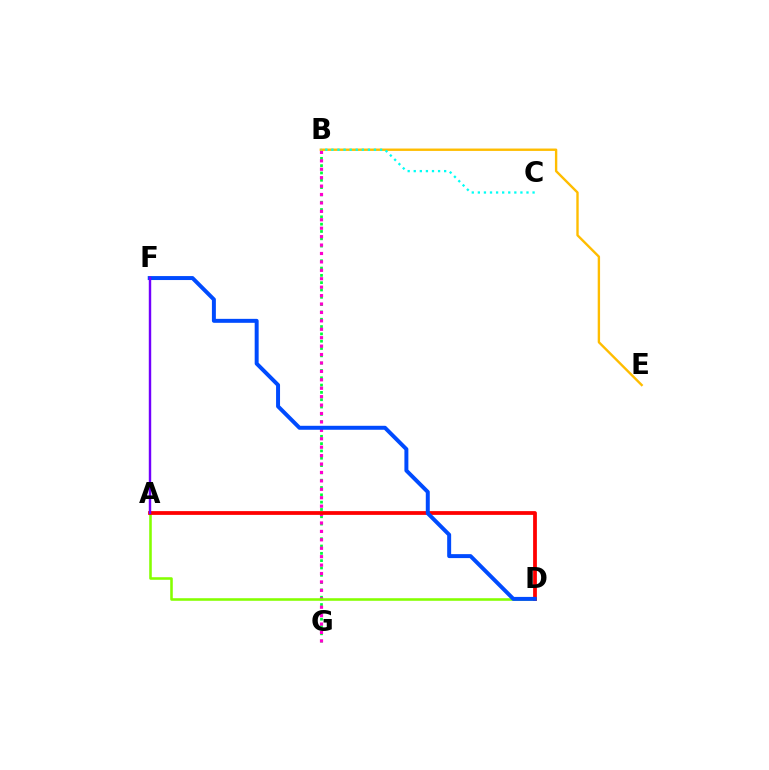{('B', 'G'): [{'color': '#00ff39', 'line_style': 'dotted', 'thickness': 1.99}, {'color': '#ff00cf', 'line_style': 'dotted', 'thickness': 2.29}], ('A', 'D'): [{'color': '#84ff00', 'line_style': 'solid', 'thickness': 1.85}, {'color': '#ff0000', 'line_style': 'solid', 'thickness': 2.71}], ('D', 'F'): [{'color': '#004bff', 'line_style': 'solid', 'thickness': 2.86}], ('B', 'E'): [{'color': '#ffbd00', 'line_style': 'solid', 'thickness': 1.71}], ('B', 'C'): [{'color': '#00fff6', 'line_style': 'dotted', 'thickness': 1.65}], ('A', 'F'): [{'color': '#7200ff', 'line_style': 'solid', 'thickness': 1.75}]}